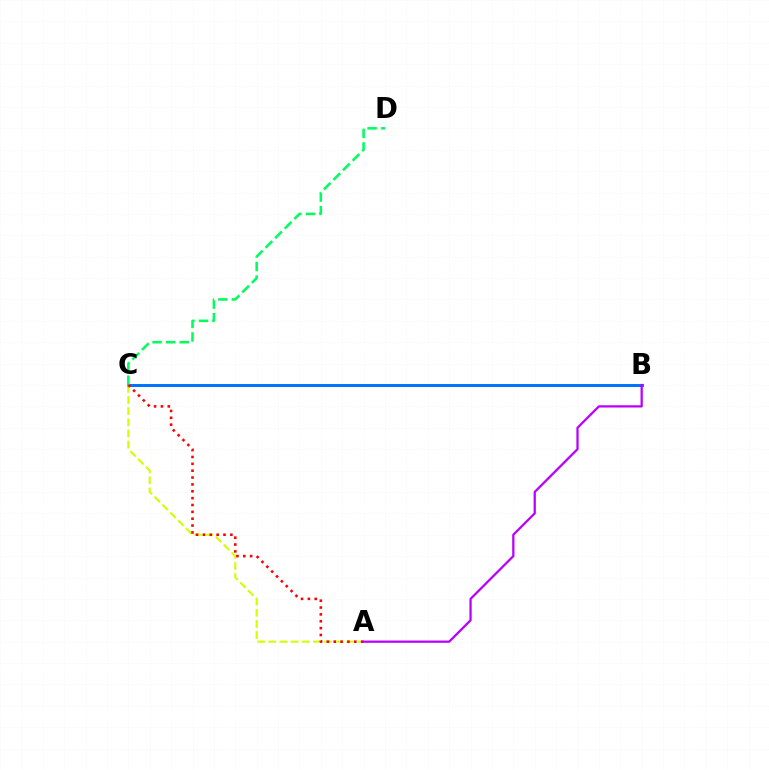{('B', 'C'): [{'color': '#0074ff', 'line_style': 'solid', 'thickness': 2.14}], ('A', 'C'): [{'color': '#d1ff00', 'line_style': 'dashed', 'thickness': 1.51}, {'color': '#ff0000', 'line_style': 'dotted', 'thickness': 1.86}], ('C', 'D'): [{'color': '#00ff5c', 'line_style': 'dashed', 'thickness': 1.84}], ('A', 'B'): [{'color': '#b900ff', 'line_style': 'solid', 'thickness': 1.63}]}